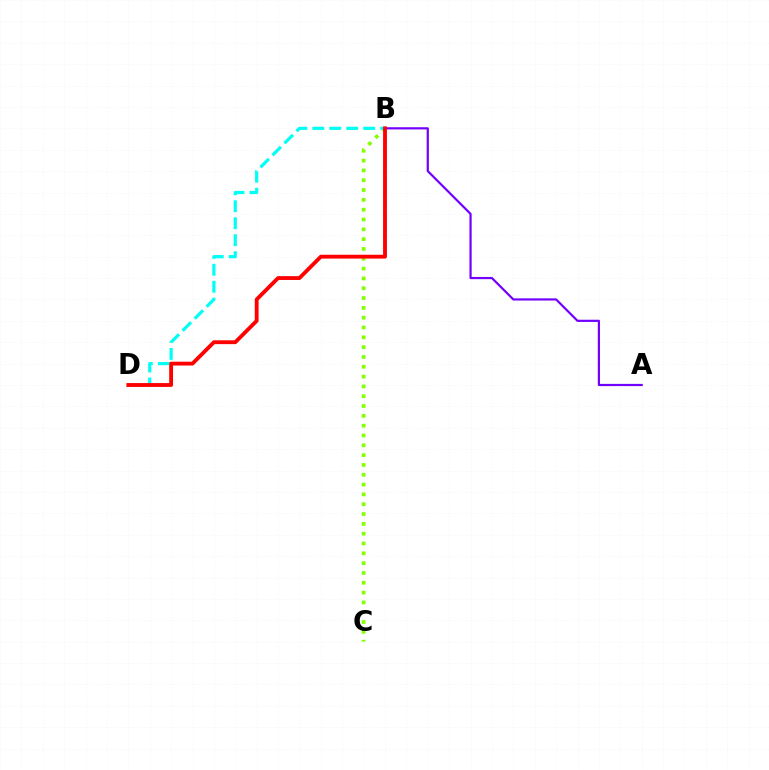{('B', 'C'): [{'color': '#84ff00', 'line_style': 'dotted', 'thickness': 2.67}], ('A', 'B'): [{'color': '#7200ff', 'line_style': 'solid', 'thickness': 1.58}], ('B', 'D'): [{'color': '#00fff6', 'line_style': 'dashed', 'thickness': 2.31}, {'color': '#ff0000', 'line_style': 'solid', 'thickness': 2.76}]}